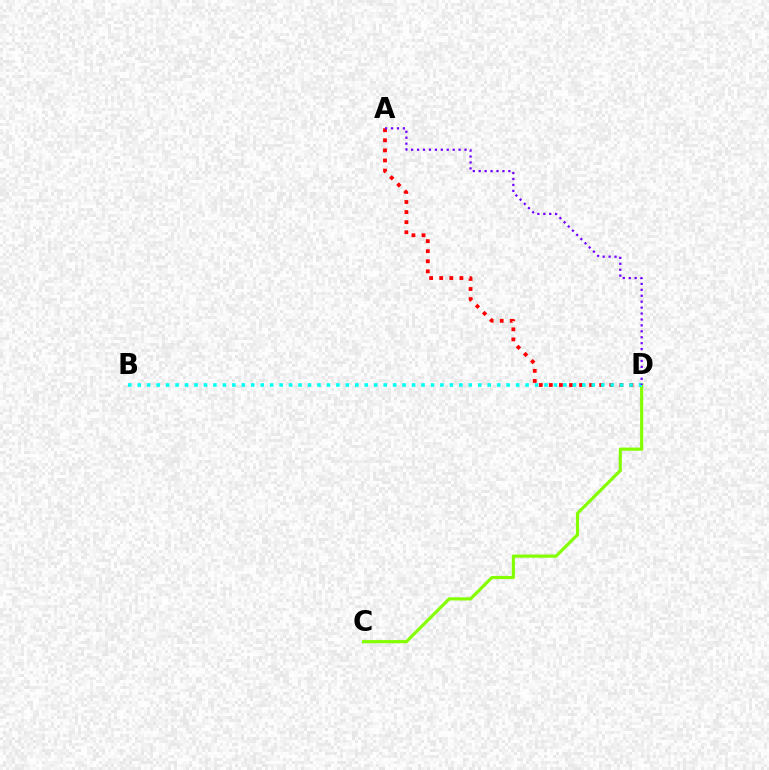{('A', 'D'): [{'color': '#ff0000', 'line_style': 'dotted', 'thickness': 2.74}, {'color': '#7200ff', 'line_style': 'dotted', 'thickness': 1.61}], ('C', 'D'): [{'color': '#84ff00', 'line_style': 'solid', 'thickness': 2.26}], ('B', 'D'): [{'color': '#00fff6', 'line_style': 'dotted', 'thickness': 2.57}]}